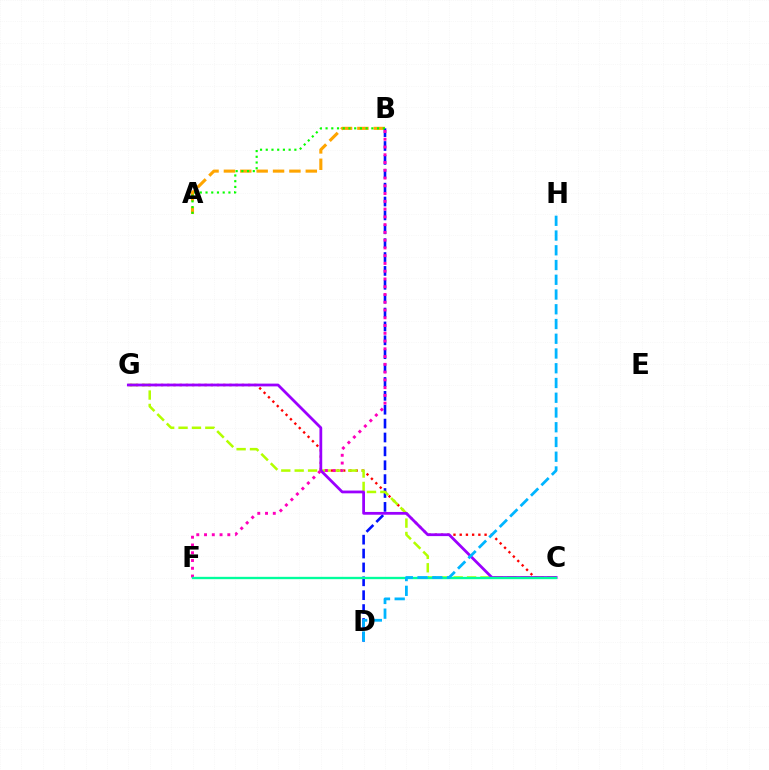{('A', 'B'): [{'color': '#ffa500', 'line_style': 'dashed', 'thickness': 2.22}, {'color': '#08ff00', 'line_style': 'dotted', 'thickness': 1.55}], ('B', 'D'): [{'color': '#0010ff', 'line_style': 'dashed', 'thickness': 1.89}], ('C', 'G'): [{'color': '#ff0000', 'line_style': 'dotted', 'thickness': 1.69}, {'color': '#b3ff00', 'line_style': 'dashed', 'thickness': 1.82}, {'color': '#9b00ff', 'line_style': 'solid', 'thickness': 2.0}], ('B', 'F'): [{'color': '#ff00bd', 'line_style': 'dotted', 'thickness': 2.11}], ('C', 'F'): [{'color': '#00ff9d', 'line_style': 'solid', 'thickness': 1.68}], ('D', 'H'): [{'color': '#00b5ff', 'line_style': 'dashed', 'thickness': 2.0}]}